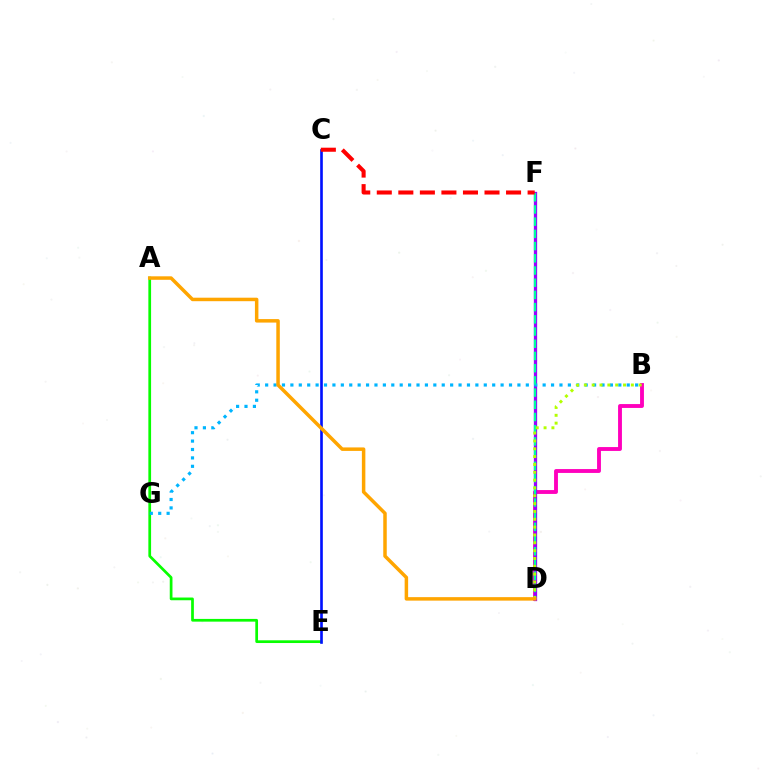{('B', 'D'): [{'color': '#ff00bd', 'line_style': 'solid', 'thickness': 2.78}, {'color': '#b3ff00', 'line_style': 'dotted', 'thickness': 2.13}], ('A', 'E'): [{'color': '#08ff00', 'line_style': 'solid', 'thickness': 1.96}], ('D', 'F'): [{'color': '#9b00ff', 'line_style': 'solid', 'thickness': 2.37}, {'color': '#00ff9d', 'line_style': 'dashed', 'thickness': 1.66}], ('B', 'G'): [{'color': '#00b5ff', 'line_style': 'dotted', 'thickness': 2.28}], ('C', 'E'): [{'color': '#0010ff', 'line_style': 'solid', 'thickness': 1.9}], ('C', 'F'): [{'color': '#ff0000', 'line_style': 'dashed', 'thickness': 2.93}], ('A', 'D'): [{'color': '#ffa500', 'line_style': 'solid', 'thickness': 2.51}]}